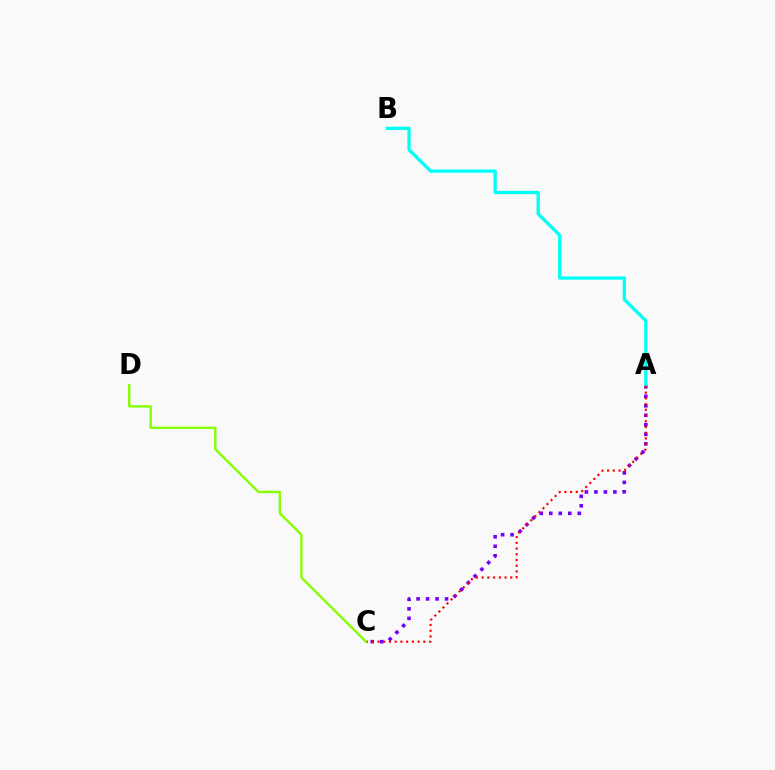{('A', 'C'): [{'color': '#7200ff', 'line_style': 'dotted', 'thickness': 2.58}, {'color': '#ff0000', 'line_style': 'dotted', 'thickness': 1.56}], ('A', 'B'): [{'color': '#00fff6', 'line_style': 'solid', 'thickness': 2.36}], ('C', 'D'): [{'color': '#84ff00', 'line_style': 'solid', 'thickness': 1.7}]}